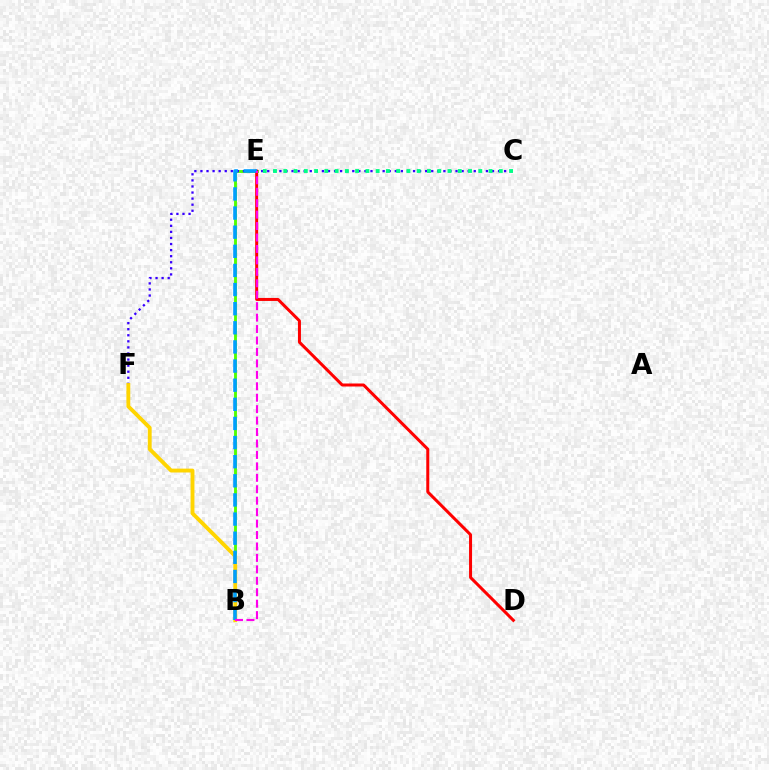{('B', 'E'): [{'color': '#4fff00', 'line_style': 'solid', 'thickness': 2.07}, {'color': '#009eff', 'line_style': 'dashed', 'thickness': 2.6}, {'color': '#ff00ed', 'line_style': 'dashed', 'thickness': 1.55}], ('D', 'E'): [{'color': '#ff0000', 'line_style': 'solid', 'thickness': 2.17}], ('C', 'F'): [{'color': '#3700ff', 'line_style': 'dotted', 'thickness': 1.65}], ('C', 'E'): [{'color': '#00ff86', 'line_style': 'dotted', 'thickness': 2.79}], ('B', 'F'): [{'color': '#ffd500', 'line_style': 'solid', 'thickness': 2.79}]}